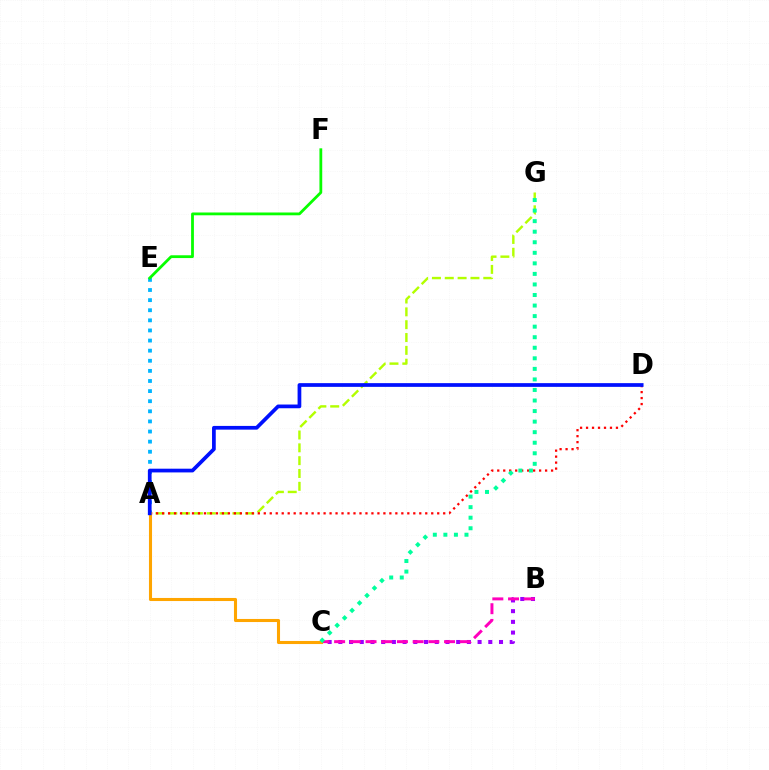{('A', 'G'): [{'color': '#b3ff00', 'line_style': 'dashed', 'thickness': 1.74}], ('A', 'E'): [{'color': '#00b5ff', 'line_style': 'dotted', 'thickness': 2.75}], ('B', 'C'): [{'color': '#9b00ff', 'line_style': 'dotted', 'thickness': 2.91}, {'color': '#ff00bd', 'line_style': 'dashed', 'thickness': 2.13}], ('E', 'F'): [{'color': '#08ff00', 'line_style': 'solid', 'thickness': 2.01}], ('A', 'D'): [{'color': '#ff0000', 'line_style': 'dotted', 'thickness': 1.62}, {'color': '#0010ff', 'line_style': 'solid', 'thickness': 2.68}], ('A', 'C'): [{'color': '#ffa500', 'line_style': 'solid', 'thickness': 2.22}], ('C', 'G'): [{'color': '#00ff9d', 'line_style': 'dotted', 'thickness': 2.87}]}